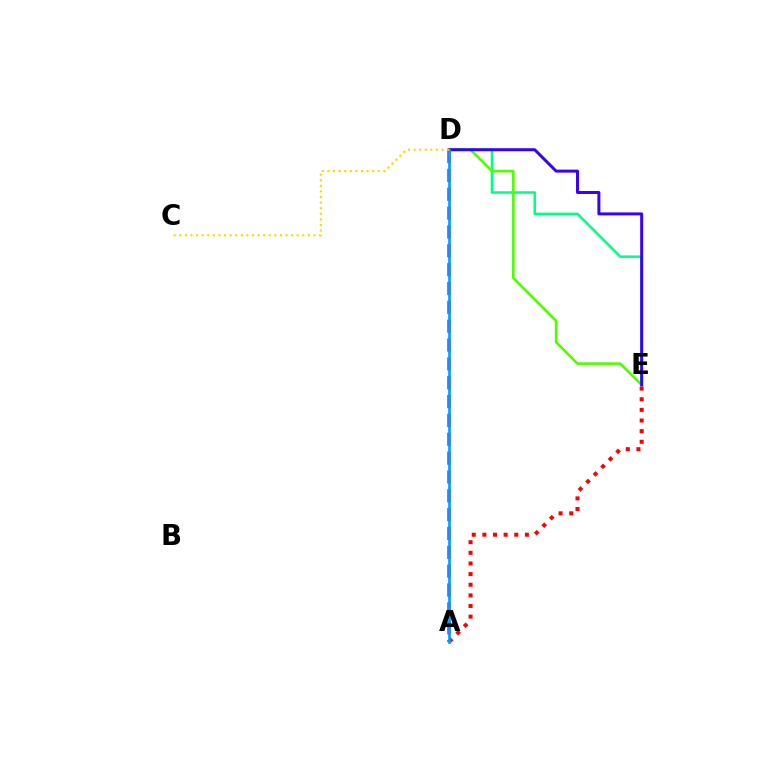{('A', 'D'): [{'color': '#ff00ed', 'line_style': 'dashed', 'thickness': 2.56}, {'color': '#009eff', 'line_style': 'solid', 'thickness': 1.91}], ('D', 'E'): [{'color': '#00ff86', 'line_style': 'solid', 'thickness': 1.81}, {'color': '#4fff00', 'line_style': 'solid', 'thickness': 1.88}, {'color': '#3700ff', 'line_style': 'solid', 'thickness': 2.15}], ('A', 'E'): [{'color': '#ff0000', 'line_style': 'dotted', 'thickness': 2.89}], ('C', 'D'): [{'color': '#ffd500', 'line_style': 'dotted', 'thickness': 1.52}]}